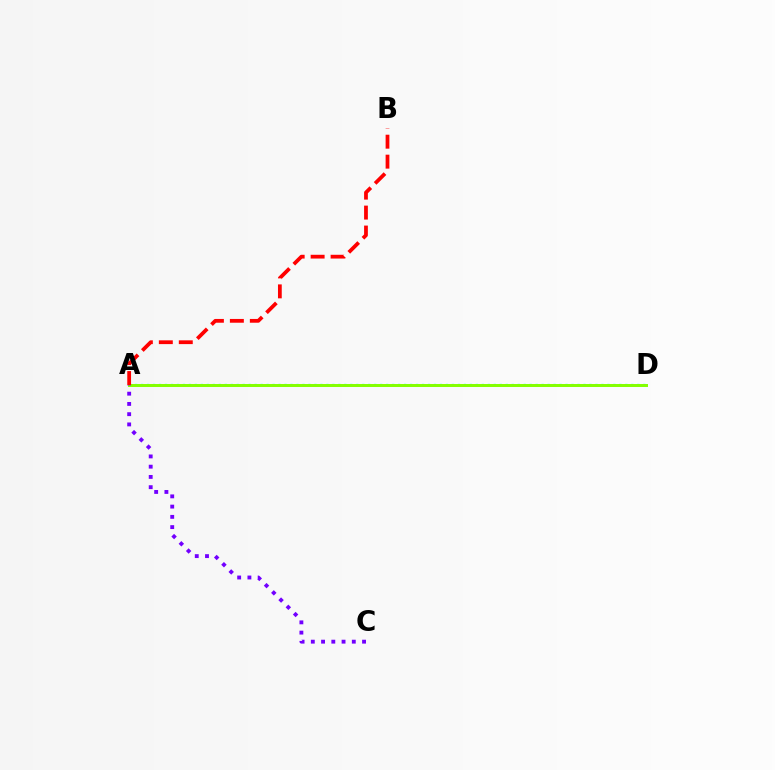{('A', 'D'): [{'color': '#00fff6', 'line_style': 'dotted', 'thickness': 1.62}, {'color': '#84ff00', 'line_style': 'solid', 'thickness': 2.14}], ('A', 'B'): [{'color': '#ff0000', 'line_style': 'dashed', 'thickness': 2.71}], ('A', 'C'): [{'color': '#7200ff', 'line_style': 'dotted', 'thickness': 2.78}]}